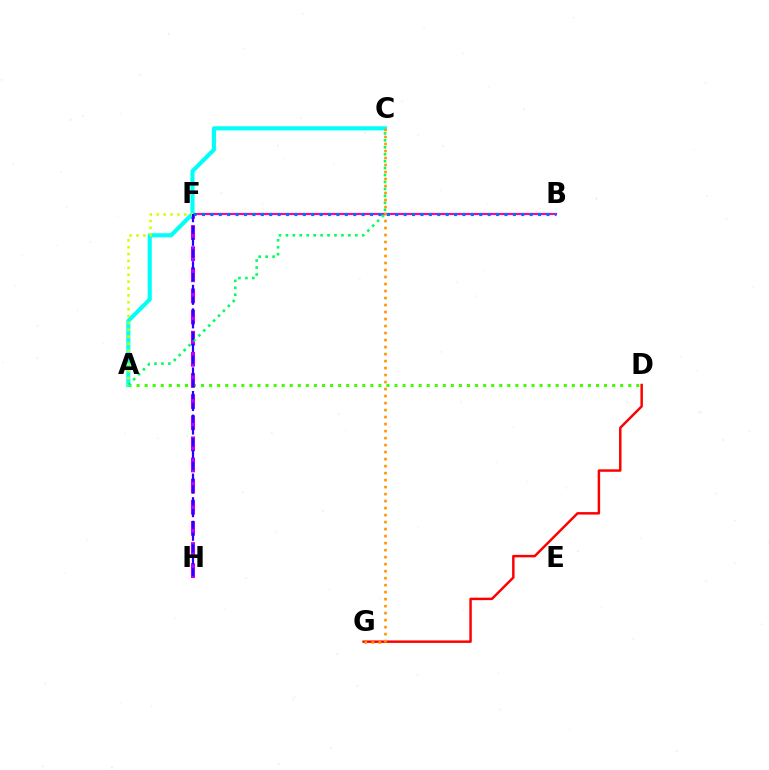{('A', 'D'): [{'color': '#3dff00', 'line_style': 'dotted', 'thickness': 2.19}], ('B', 'F'): [{'color': '#ff00ac', 'line_style': 'solid', 'thickness': 1.55}, {'color': '#0074ff', 'line_style': 'dotted', 'thickness': 2.28}], ('F', 'H'): [{'color': '#b900ff', 'line_style': 'dashed', 'thickness': 2.87}, {'color': '#2500ff', 'line_style': 'dashed', 'thickness': 1.6}], ('D', 'G'): [{'color': '#ff0000', 'line_style': 'solid', 'thickness': 1.78}], ('A', 'C'): [{'color': '#00fff6', 'line_style': 'solid', 'thickness': 2.97}, {'color': '#00ff5c', 'line_style': 'dotted', 'thickness': 1.89}], ('A', 'F'): [{'color': '#d1ff00', 'line_style': 'dotted', 'thickness': 1.87}], ('C', 'G'): [{'color': '#ff9400', 'line_style': 'dotted', 'thickness': 1.9}]}